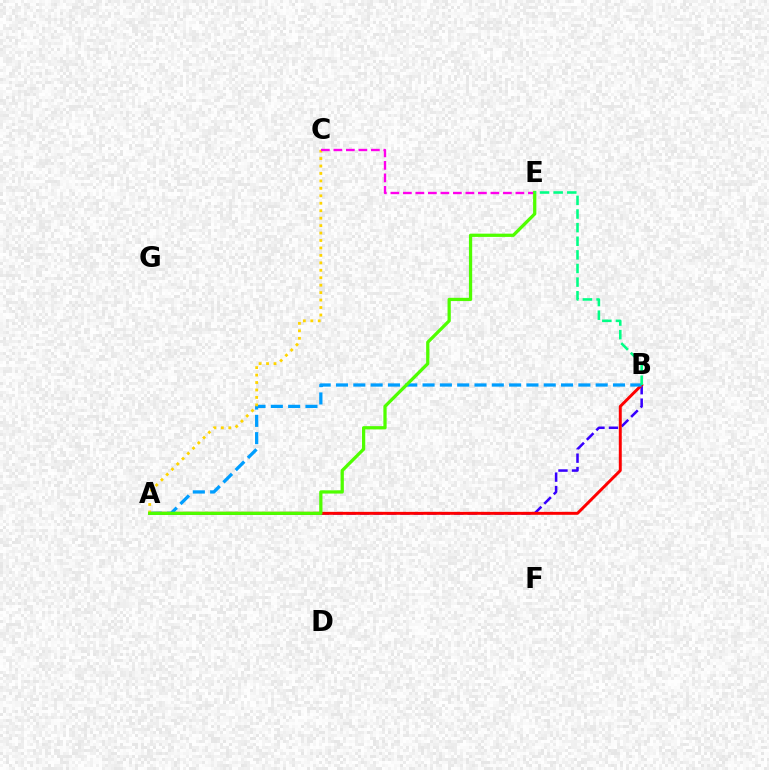{('A', 'B'): [{'color': '#3700ff', 'line_style': 'dashed', 'thickness': 1.83}, {'color': '#ff0000', 'line_style': 'solid', 'thickness': 2.13}, {'color': '#009eff', 'line_style': 'dashed', 'thickness': 2.35}], ('A', 'C'): [{'color': '#ffd500', 'line_style': 'dotted', 'thickness': 2.02}], ('C', 'E'): [{'color': '#ff00ed', 'line_style': 'dashed', 'thickness': 1.7}], ('A', 'E'): [{'color': '#4fff00', 'line_style': 'solid', 'thickness': 2.34}], ('B', 'E'): [{'color': '#00ff86', 'line_style': 'dashed', 'thickness': 1.85}]}